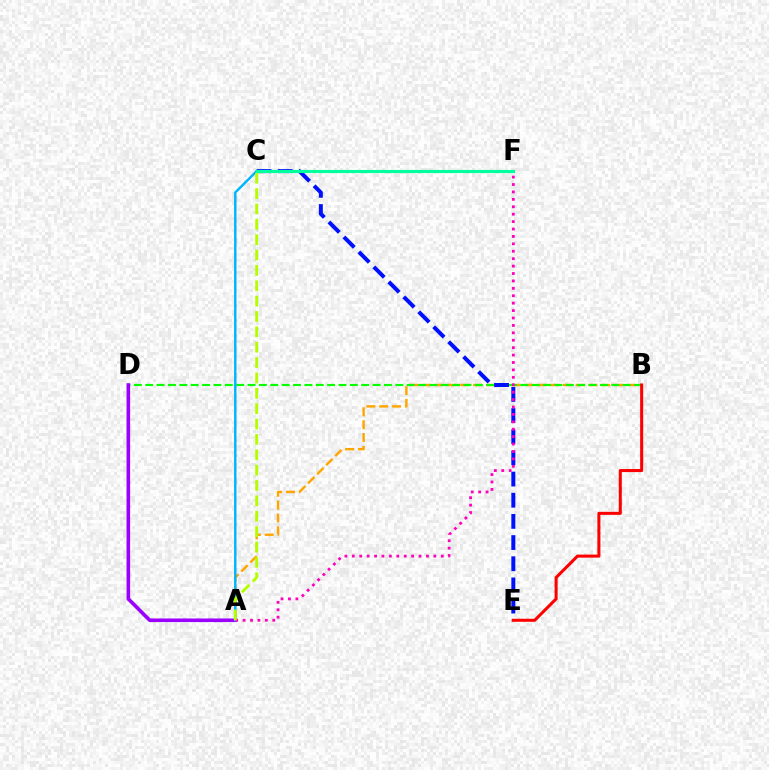{('A', 'B'): [{'color': '#ffa500', 'line_style': 'dashed', 'thickness': 1.74}], ('B', 'D'): [{'color': '#08ff00', 'line_style': 'dashed', 'thickness': 1.54}], ('C', 'E'): [{'color': '#0010ff', 'line_style': 'dashed', 'thickness': 2.88}], ('A', 'D'): [{'color': '#9b00ff', 'line_style': 'solid', 'thickness': 2.59}], ('A', 'C'): [{'color': '#00b5ff', 'line_style': 'solid', 'thickness': 1.77}, {'color': '#b3ff00', 'line_style': 'dashed', 'thickness': 2.09}], ('A', 'F'): [{'color': '#ff00bd', 'line_style': 'dotted', 'thickness': 2.01}], ('C', 'F'): [{'color': '#00ff9d', 'line_style': 'solid', 'thickness': 2.26}], ('B', 'E'): [{'color': '#ff0000', 'line_style': 'solid', 'thickness': 2.19}]}